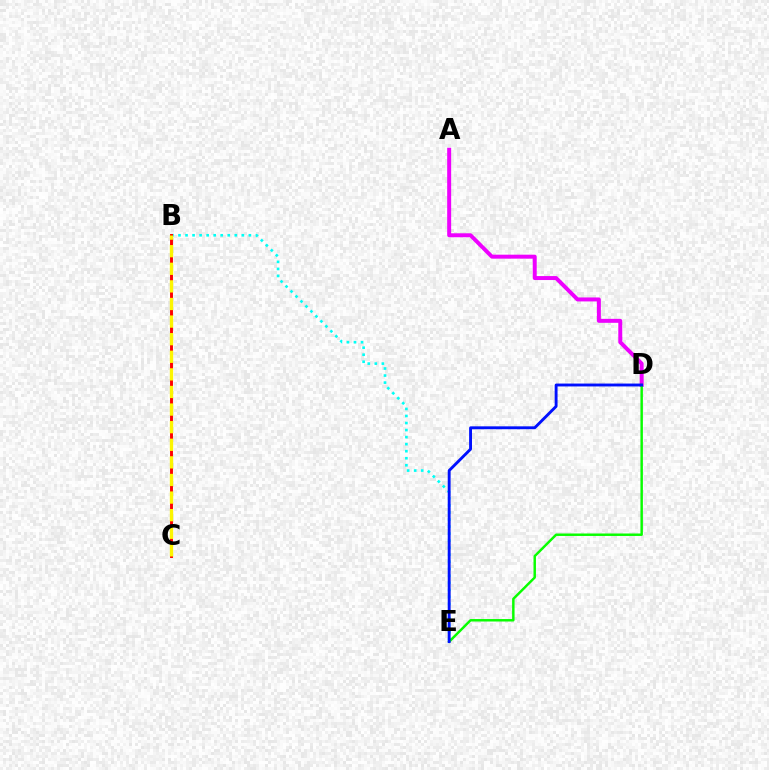{('A', 'D'): [{'color': '#ee00ff', 'line_style': 'solid', 'thickness': 2.86}], ('B', 'E'): [{'color': '#00fff6', 'line_style': 'dotted', 'thickness': 1.91}], ('D', 'E'): [{'color': '#08ff00', 'line_style': 'solid', 'thickness': 1.77}, {'color': '#0010ff', 'line_style': 'solid', 'thickness': 2.07}], ('B', 'C'): [{'color': '#ff0000', 'line_style': 'solid', 'thickness': 2.1}, {'color': '#fcf500', 'line_style': 'dashed', 'thickness': 2.39}]}